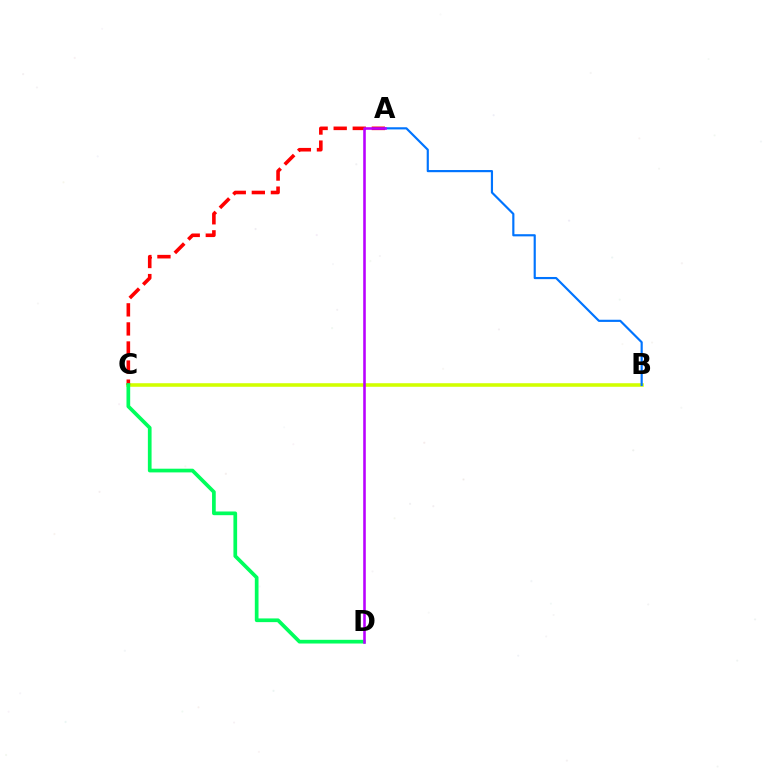{('B', 'C'): [{'color': '#d1ff00', 'line_style': 'solid', 'thickness': 2.56}], ('A', 'C'): [{'color': '#ff0000', 'line_style': 'dashed', 'thickness': 2.59}], ('C', 'D'): [{'color': '#00ff5c', 'line_style': 'solid', 'thickness': 2.67}], ('A', 'B'): [{'color': '#0074ff', 'line_style': 'solid', 'thickness': 1.56}], ('A', 'D'): [{'color': '#b900ff', 'line_style': 'solid', 'thickness': 1.86}]}